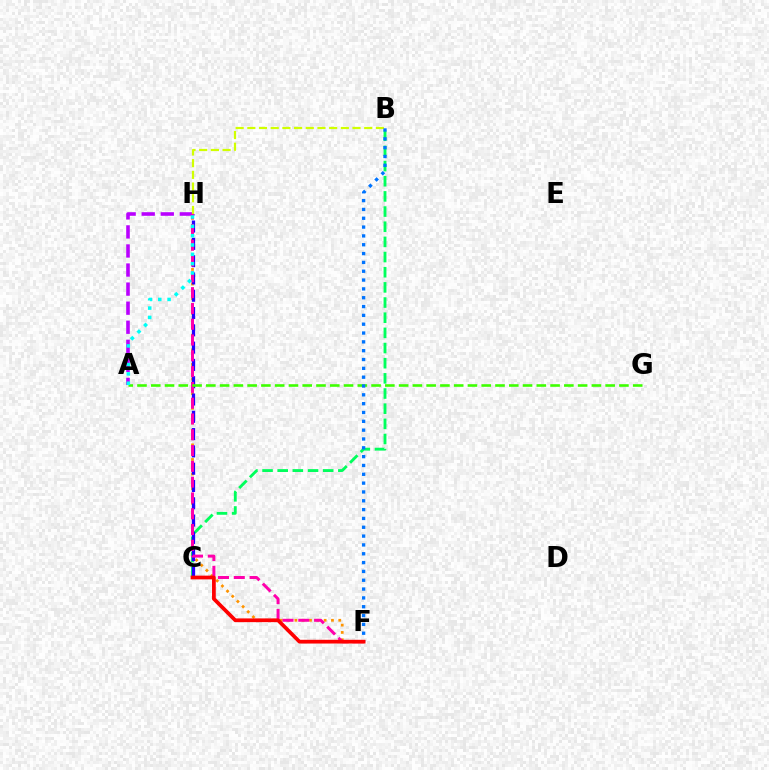{('A', 'H'): [{'color': '#b900ff', 'line_style': 'dashed', 'thickness': 2.59}, {'color': '#00fff6', 'line_style': 'dotted', 'thickness': 2.54}], ('F', 'H'): [{'color': '#ff9400', 'line_style': 'dotted', 'thickness': 1.99}, {'color': '#ff00ac', 'line_style': 'dashed', 'thickness': 2.15}], ('B', 'C'): [{'color': '#00ff5c', 'line_style': 'dashed', 'thickness': 2.06}], ('C', 'H'): [{'color': '#2500ff', 'line_style': 'dashed', 'thickness': 2.35}], ('B', 'H'): [{'color': '#d1ff00', 'line_style': 'dashed', 'thickness': 1.59}], ('A', 'G'): [{'color': '#3dff00', 'line_style': 'dashed', 'thickness': 1.87}], ('B', 'F'): [{'color': '#0074ff', 'line_style': 'dotted', 'thickness': 2.4}], ('C', 'F'): [{'color': '#ff0000', 'line_style': 'solid', 'thickness': 2.69}]}